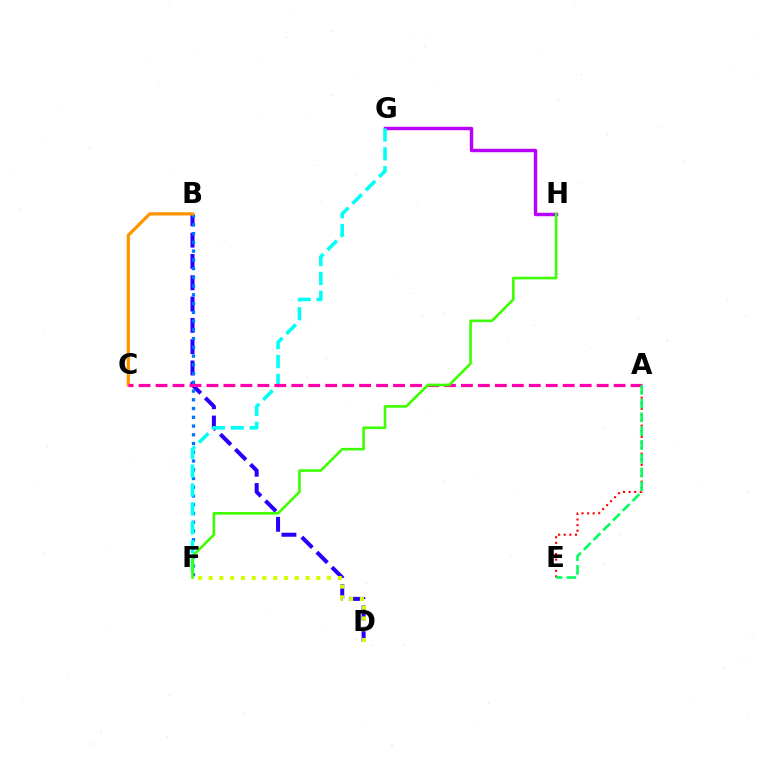{('B', 'D'): [{'color': '#2500ff', 'line_style': 'dashed', 'thickness': 2.89}], ('B', 'F'): [{'color': '#0074ff', 'line_style': 'dotted', 'thickness': 2.38}], ('G', 'H'): [{'color': '#b900ff', 'line_style': 'solid', 'thickness': 2.46}], ('A', 'E'): [{'color': '#ff0000', 'line_style': 'dotted', 'thickness': 1.52}, {'color': '#00ff5c', 'line_style': 'dashed', 'thickness': 1.87}], ('F', 'G'): [{'color': '#00fff6', 'line_style': 'dashed', 'thickness': 2.57}], ('B', 'C'): [{'color': '#ff9400', 'line_style': 'solid', 'thickness': 2.33}], ('D', 'F'): [{'color': '#d1ff00', 'line_style': 'dotted', 'thickness': 2.93}], ('A', 'C'): [{'color': '#ff00ac', 'line_style': 'dashed', 'thickness': 2.3}], ('F', 'H'): [{'color': '#3dff00', 'line_style': 'solid', 'thickness': 1.88}]}